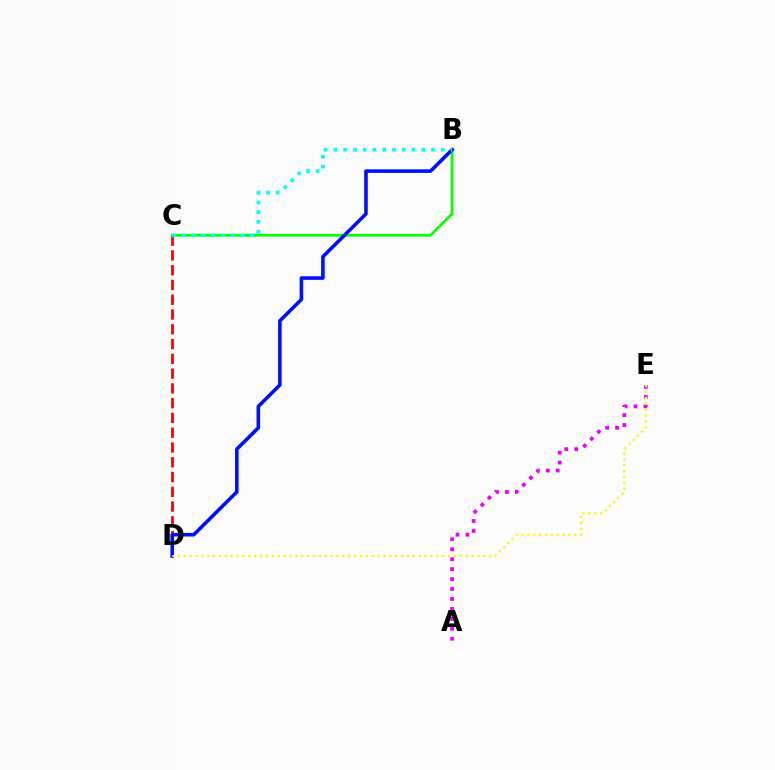{('C', 'D'): [{'color': '#ff0000', 'line_style': 'dashed', 'thickness': 2.01}], ('A', 'E'): [{'color': '#ee00ff', 'line_style': 'dotted', 'thickness': 2.7}], ('B', 'C'): [{'color': '#08ff00', 'line_style': 'solid', 'thickness': 1.95}, {'color': '#00fff6', 'line_style': 'dotted', 'thickness': 2.65}], ('B', 'D'): [{'color': '#0010ff', 'line_style': 'solid', 'thickness': 2.58}], ('D', 'E'): [{'color': '#fcf500', 'line_style': 'dotted', 'thickness': 1.6}]}